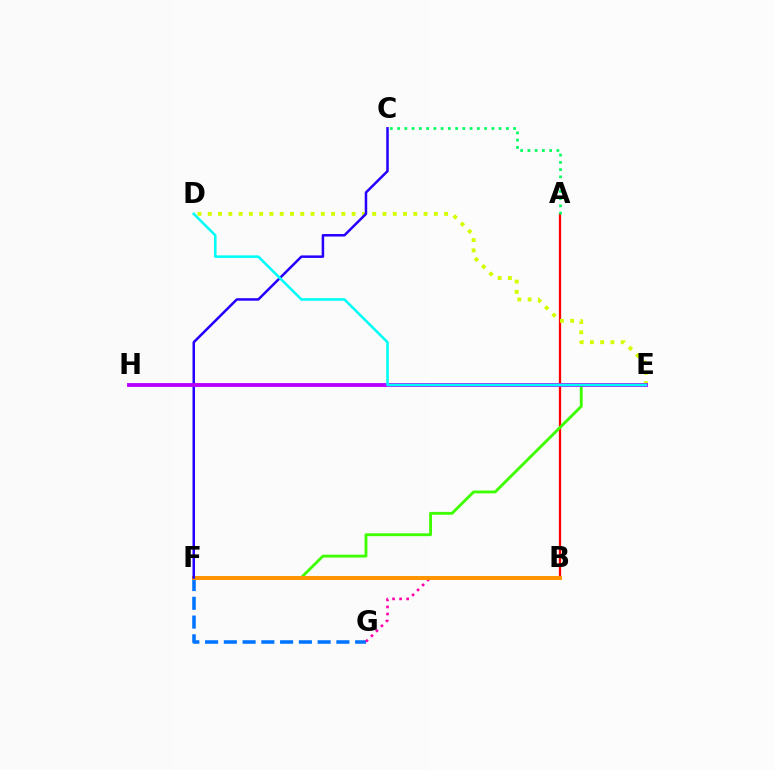{('F', 'G'): [{'color': '#0074ff', 'line_style': 'dashed', 'thickness': 2.55}], ('A', 'B'): [{'color': '#ff0000', 'line_style': 'solid', 'thickness': 1.63}], ('B', 'G'): [{'color': '#ff00ac', 'line_style': 'dotted', 'thickness': 1.92}], ('D', 'E'): [{'color': '#d1ff00', 'line_style': 'dotted', 'thickness': 2.79}, {'color': '#00fff6', 'line_style': 'solid', 'thickness': 1.85}], ('A', 'C'): [{'color': '#00ff5c', 'line_style': 'dotted', 'thickness': 1.97}], ('E', 'F'): [{'color': '#3dff00', 'line_style': 'solid', 'thickness': 2.06}], ('B', 'F'): [{'color': '#ff9400', 'line_style': 'solid', 'thickness': 2.86}], ('C', 'F'): [{'color': '#2500ff', 'line_style': 'solid', 'thickness': 1.81}], ('E', 'H'): [{'color': '#b900ff', 'line_style': 'solid', 'thickness': 2.78}]}